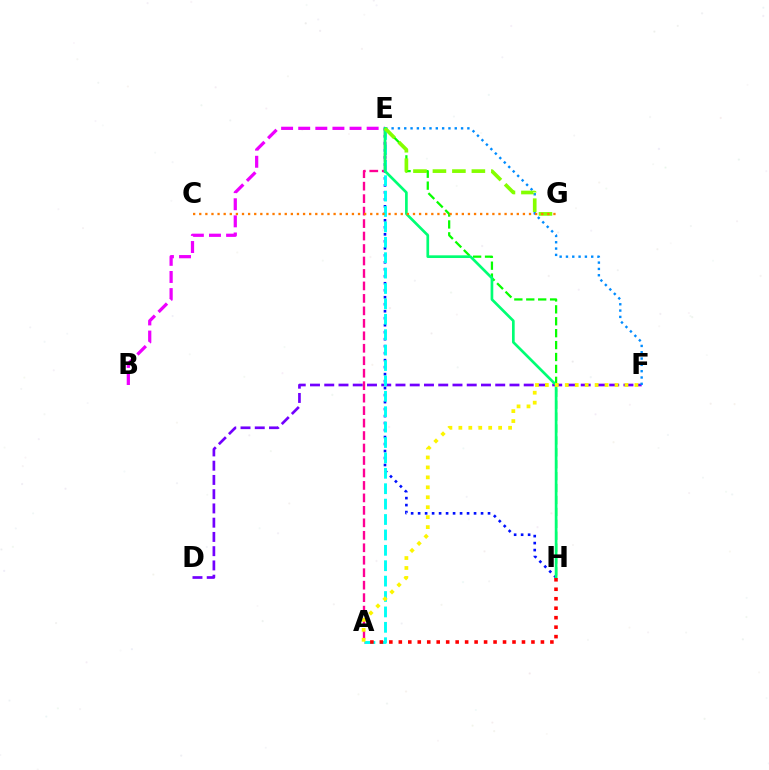{('E', 'H'): [{'color': '#0010ff', 'line_style': 'dotted', 'thickness': 1.9}, {'color': '#08ff00', 'line_style': 'dashed', 'thickness': 1.62}, {'color': '#00ff74', 'line_style': 'solid', 'thickness': 1.93}], ('D', 'F'): [{'color': '#7200ff', 'line_style': 'dashed', 'thickness': 1.94}], ('A', 'E'): [{'color': '#00fff6', 'line_style': 'dashed', 'thickness': 2.09}, {'color': '#ff0094', 'line_style': 'dashed', 'thickness': 1.69}], ('B', 'E'): [{'color': '#ee00ff', 'line_style': 'dashed', 'thickness': 2.32}], ('E', 'F'): [{'color': '#008cff', 'line_style': 'dotted', 'thickness': 1.72}], ('E', 'G'): [{'color': '#84ff00', 'line_style': 'dashed', 'thickness': 2.65}], ('C', 'G'): [{'color': '#ff7c00', 'line_style': 'dotted', 'thickness': 1.66}], ('A', 'H'): [{'color': '#ff0000', 'line_style': 'dotted', 'thickness': 2.57}], ('A', 'F'): [{'color': '#fcf500', 'line_style': 'dotted', 'thickness': 2.7}]}